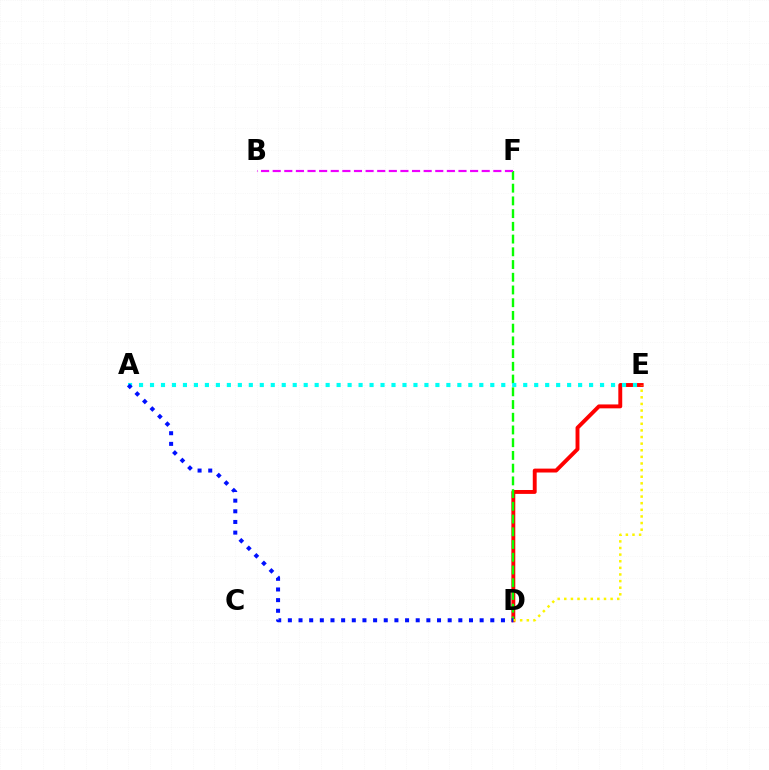{('D', 'E'): [{'color': '#ff0000', 'line_style': 'solid', 'thickness': 2.81}, {'color': '#fcf500', 'line_style': 'dotted', 'thickness': 1.8}], ('D', 'F'): [{'color': '#08ff00', 'line_style': 'dashed', 'thickness': 1.73}], ('A', 'E'): [{'color': '#00fff6', 'line_style': 'dotted', 'thickness': 2.98}], ('B', 'F'): [{'color': '#ee00ff', 'line_style': 'dashed', 'thickness': 1.58}], ('A', 'D'): [{'color': '#0010ff', 'line_style': 'dotted', 'thickness': 2.89}]}